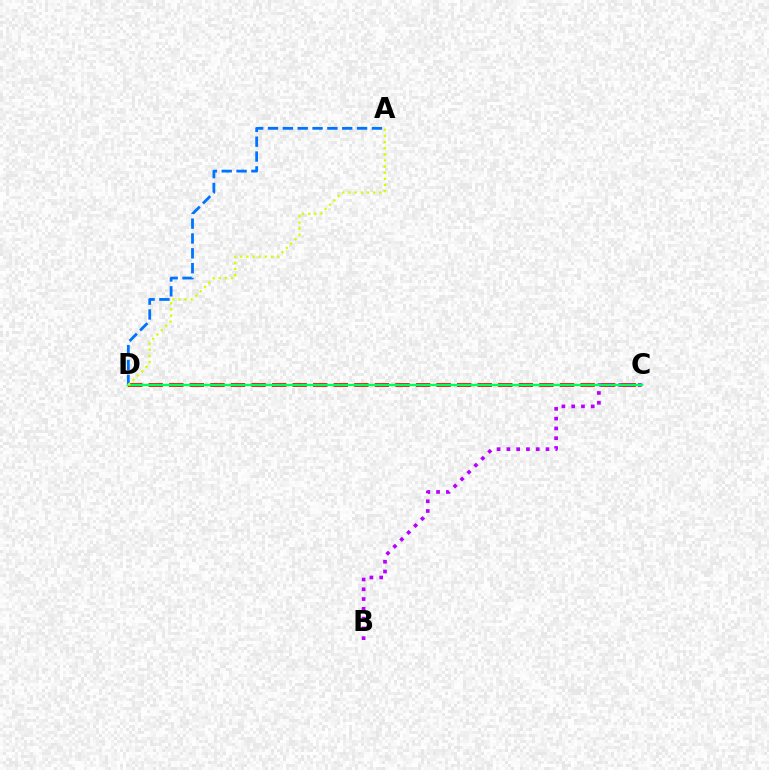{('C', 'D'): [{'color': '#ff0000', 'line_style': 'dashed', 'thickness': 2.79}, {'color': '#00ff5c', 'line_style': 'solid', 'thickness': 1.74}], ('B', 'C'): [{'color': '#b900ff', 'line_style': 'dotted', 'thickness': 2.66}], ('A', 'D'): [{'color': '#0074ff', 'line_style': 'dashed', 'thickness': 2.02}, {'color': '#d1ff00', 'line_style': 'dotted', 'thickness': 1.67}]}